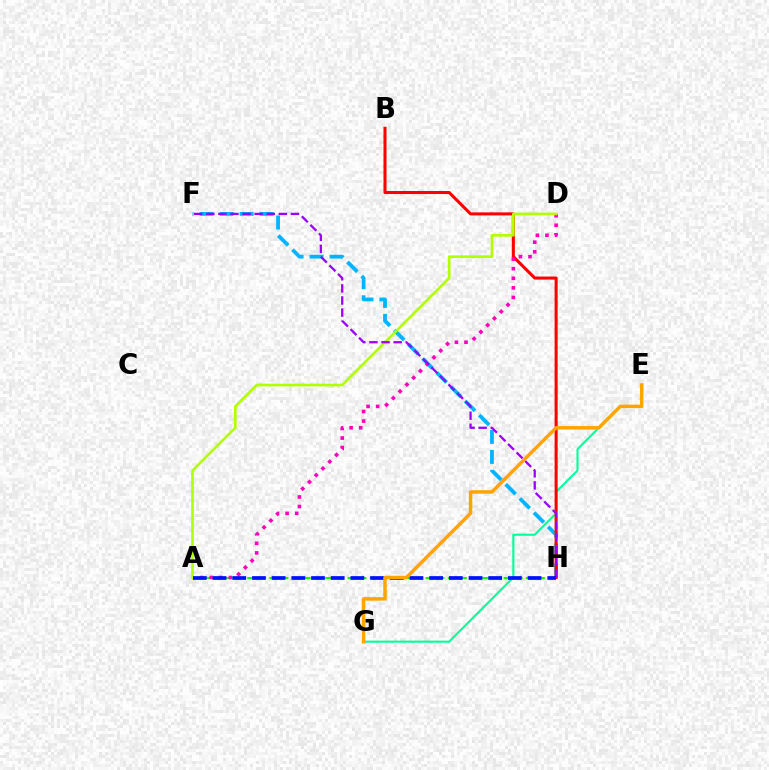{('A', 'H'): [{'color': '#08ff00', 'line_style': 'dashed', 'thickness': 1.51}, {'color': '#0010ff', 'line_style': 'dashed', 'thickness': 2.67}], ('F', 'H'): [{'color': '#00b5ff', 'line_style': 'dashed', 'thickness': 2.72}, {'color': '#9b00ff', 'line_style': 'dashed', 'thickness': 1.64}], ('E', 'G'): [{'color': '#00ff9d', 'line_style': 'solid', 'thickness': 1.51}, {'color': '#ffa500', 'line_style': 'solid', 'thickness': 2.5}], ('B', 'H'): [{'color': '#ff0000', 'line_style': 'solid', 'thickness': 2.19}], ('A', 'D'): [{'color': '#ff00bd', 'line_style': 'dotted', 'thickness': 2.6}, {'color': '#b3ff00', 'line_style': 'solid', 'thickness': 1.92}]}